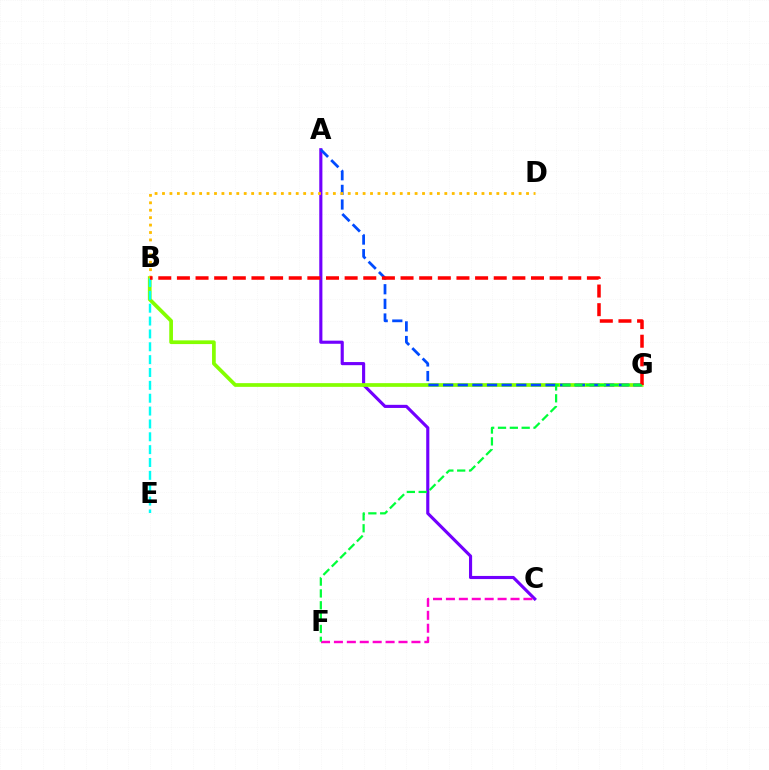{('A', 'C'): [{'color': '#7200ff', 'line_style': 'solid', 'thickness': 2.25}], ('B', 'G'): [{'color': '#84ff00', 'line_style': 'solid', 'thickness': 2.67}, {'color': '#ff0000', 'line_style': 'dashed', 'thickness': 2.53}], ('B', 'E'): [{'color': '#00fff6', 'line_style': 'dashed', 'thickness': 1.75}], ('A', 'G'): [{'color': '#004bff', 'line_style': 'dashed', 'thickness': 1.99}], ('C', 'F'): [{'color': '#ff00cf', 'line_style': 'dashed', 'thickness': 1.75}], ('B', 'D'): [{'color': '#ffbd00', 'line_style': 'dotted', 'thickness': 2.02}], ('F', 'G'): [{'color': '#00ff39', 'line_style': 'dashed', 'thickness': 1.61}]}